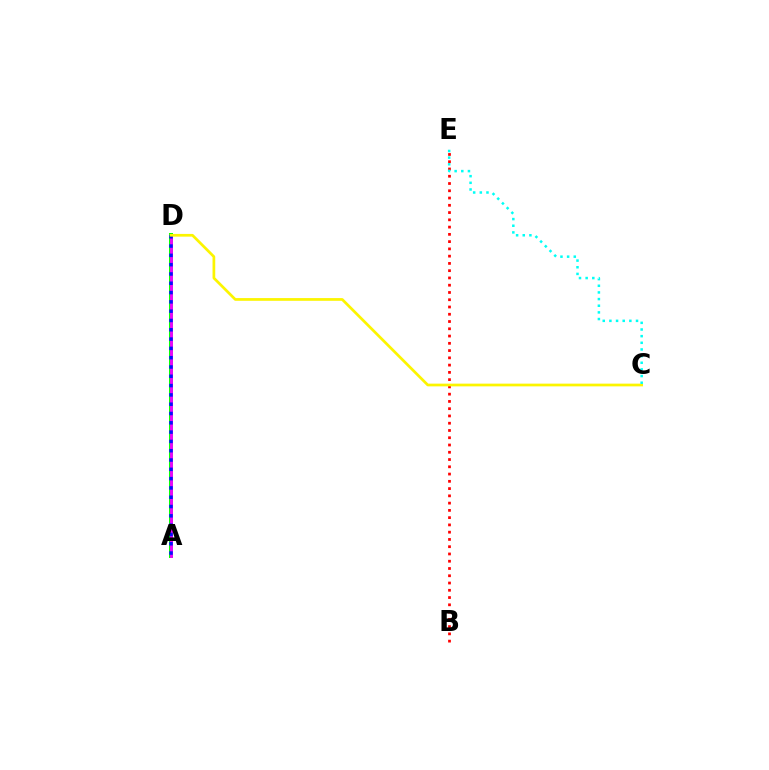{('B', 'E'): [{'color': '#ff0000', 'line_style': 'dotted', 'thickness': 1.97}], ('A', 'D'): [{'color': '#08ff00', 'line_style': 'solid', 'thickness': 2.88}, {'color': '#ee00ff', 'line_style': 'solid', 'thickness': 2.06}, {'color': '#0010ff', 'line_style': 'dotted', 'thickness': 2.53}], ('C', 'D'): [{'color': '#fcf500', 'line_style': 'solid', 'thickness': 1.96}], ('C', 'E'): [{'color': '#00fff6', 'line_style': 'dotted', 'thickness': 1.81}]}